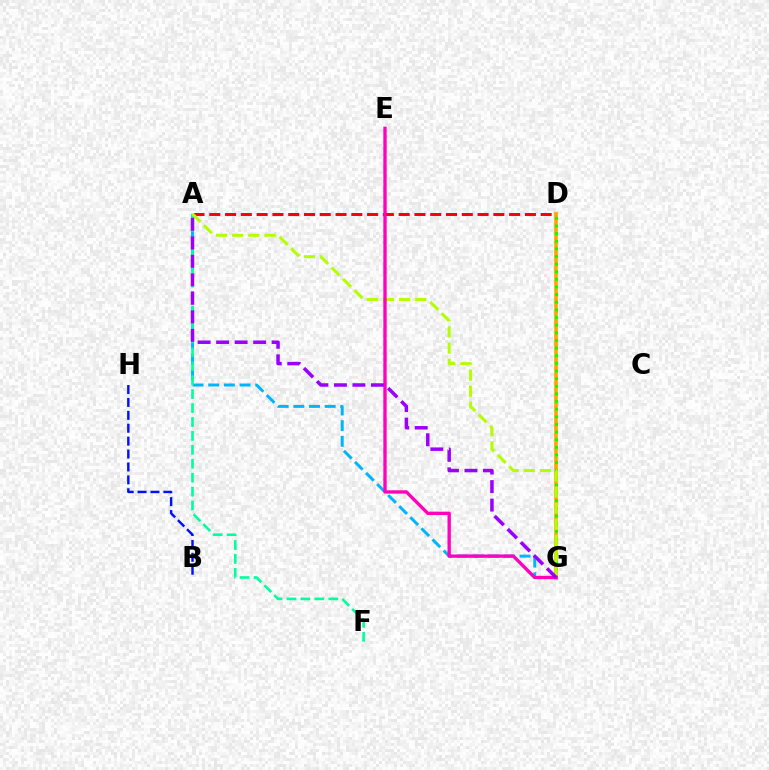{('D', 'G'): [{'color': '#ffa500', 'line_style': 'solid', 'thickness': 2.63}, {'color': '#08ff00', 'line_style': 'dotted', 'thickness': 2.07}], ('A', 'G'): [{'color': '#00b5ff', 'line_style': 'dashed', 'thickness': 2.13}, {'color': '#b3ff00', 'line_style': 'dashed', 'thickness': 2.19}, {'color': '#9b00ff', 'line_style': 'dashed', 'thickness': 2.51}], ('A', 'D'): [{'color': '#ff0000', 'line_style': 'dashed', 'thickness': 2.14}], ('A', 'F'): [{'color': '#00ff9d', 'line_style': 'dashed', 'thickness': 1.89}], ('E', 'G'): [{'color': '#ff00bd', 'line_style': 'solid', 'thickness': 2.41}], ('B', 'H'): [{'color': '#0010ff', 'line_style': 'dashed', 'thickness': 1.75}]}